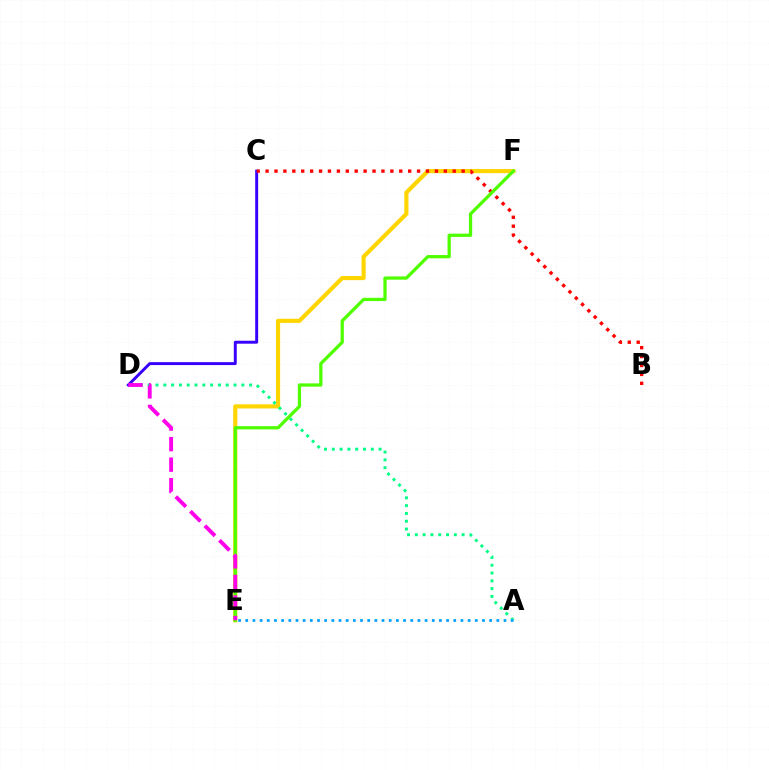{('C', 'D'): [{'color': '#3700ff', 'line_style': 'solid', 'thickness': 2.12}], ('E', 'F'): [{'color': '#ffd500', 'line_style': 'solid', 'thickness': 2.98}, {'color': '#4fff00', 'line_style': 'solid', 'thickness': 2.35}], ('A', 'D'): [{'color': '#00ff86', 'line_style': 'dotted', 'thickness': 2.12}], ('A', 'E'): [{'color': '#009eff', 'line_style': 'dotted', 'thickness': 1.95}], ('B', 'C'): [{'color': '#ff0000', 'line_style': 'dotted', 'thickness': 2.42}], ('D', 'E'): [{'color': '#ff00ed', 'line_style': 'dashed', 'thickness': 2.79}]}